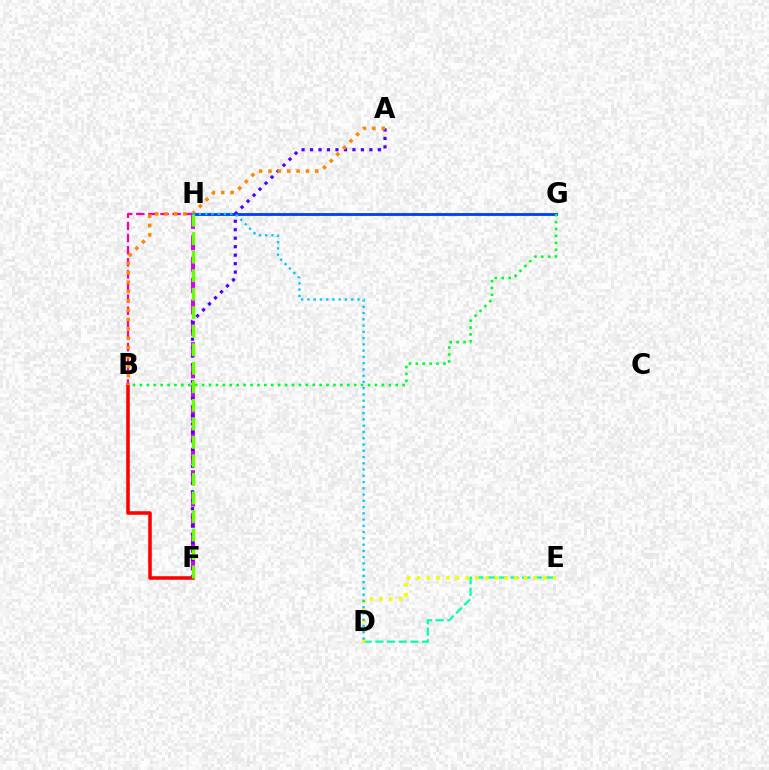{('B', 'H'): [{'color': '#ff00a0', 'line_style': 'dashed', 'thickness': 1.65}], ('F', 'H'): [{'color': '#d600ff', 'line_style': 'dashed', 'thickness': 2.9}, {'color': '#66ff00', 'line_style': 'dashed', 'thickness': 2.52}], ('B', 'F'): [{'color': '#ff0000', 'line_style': 'solid', 'thickness': 2.56}], ('G', 'H'): [{'color': '#003fff', 'line_style': 'solid', 'thickness': 2.04}], ('D', 'E'): [{'color': '#00ffaf', 'line_style': 'dashed', 'thickness': 1.59}, {'color': '#eeff00', 'line_style': 'dotted', 'thickness': 2.64}], ('B', 'G'): [{'color': '#00ff27', 'line_style': 'dotted', 'thickness': 1.88}], ('A', 'F'): [{'color': '#4f00ff', 'line_style': 'dotted', 'thickness': 2.3}], ('A', 'B'): [{'color': '#ff8800', 'line_style': 'dotted', 'thickness': 2.54}], ('D', 'H'): [{'color': '#00c7ff', 'line_style': 'dotted', 'thickness': 1.7}]}